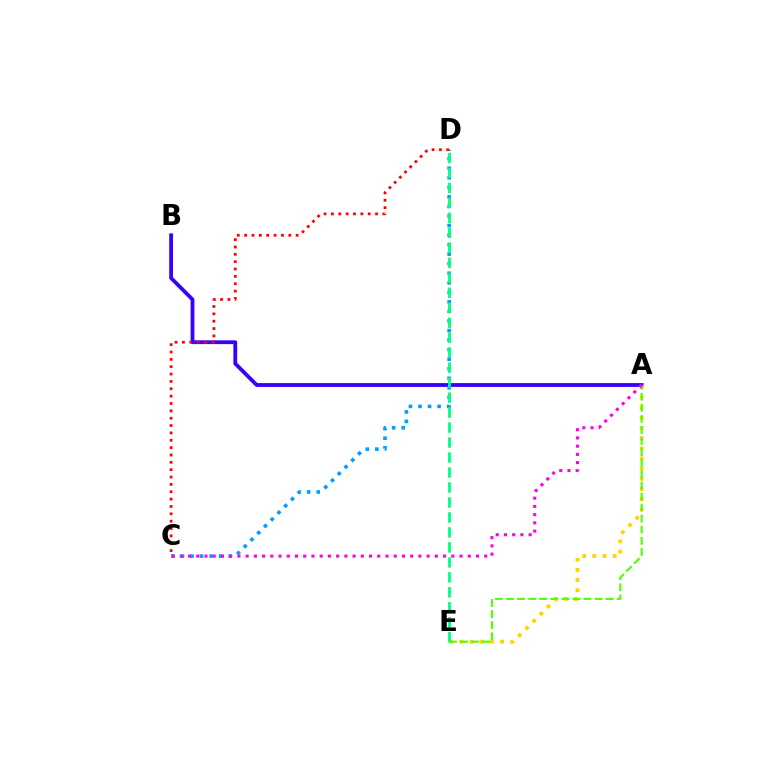{('A', 'B'): [{'color': '#3700ff', 'line_style': 'solid', 'thickness': 2.74}], ('A', 'E'): [{'color': '#ffd500', 'line_style': 'dotted', 'thickness': 2.77}, {'color': '#4fff00', 'line_style': 'dashed', 'thickness': 1.51}], ('C', 'D'): [{'color': '#009eff', 'line_style': 'dotted', 'thickness': 2.59}, {'color': '#ff0000', 'line_style': 'dotted', 'thickness': 2.0}], ('D', 'E'): [{'color': '#00ff86', 'line_style': 'dashed', 'thickness': 2.03}], ('A', 'C'): [{'color': '#ff00ed', 'line_style': 'dotted', 'thickness': 2.24}]}